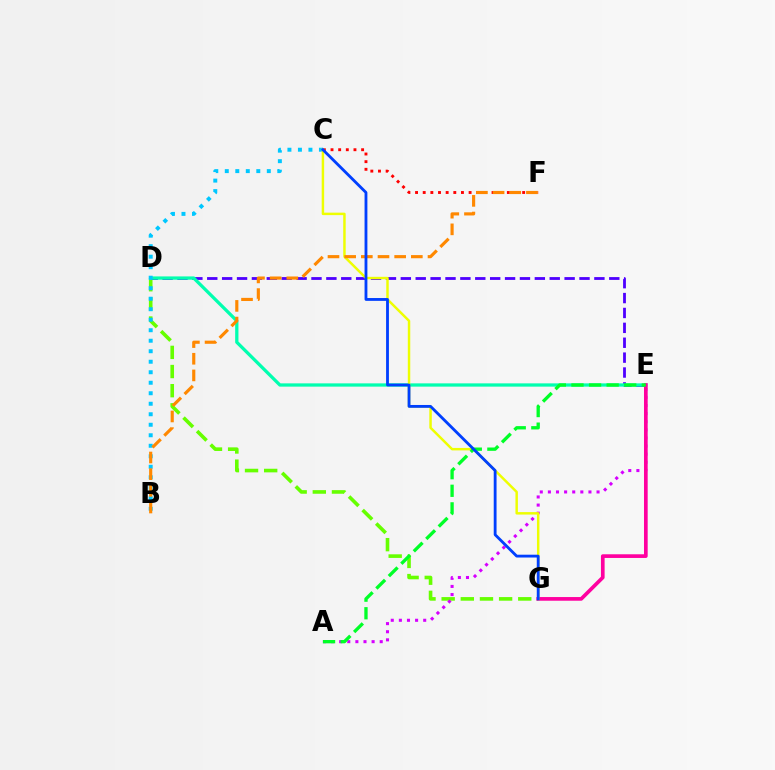{('C', 'F'): [{'color': '#ff0000', 'line_style': 'dotted', 'thickness': 2.08}], ('D', 'G'): [{'color': '#66ff00', 'line_style': 'dashed', 'thickness': 2.6}], ('A', 'E'): [{'color': '#d600ff', 'line_style': 'dotted', 'thickness': 2.2}, {'color': '#00ff27', 'line_style': 'dashed', 'thickness': 2.39}], ('D', 'E'): [{'color': '#4f00ff', 'line_style': 'dashed', 'thickness': 2.02}, {'color': '#00ffaf', 'line_style': 'solid', 'thickness': 2.36}], ('E', 'G'): [{'color': '#ff00a0', 'line_style': 'solid', 'thickness': 2.65}], ('B', 'C'): [{'color': '#00c7ff', 'line_style': 'dotted', 'thickness': 2.85}], ('C', 'G'): [{'color': '#eeff00', 'line_style': 'solid', 'thickness': 1.77}, {'color': '#003fff', 'line_style': 'solid', 'thickness': 2.04}], ('B', 'F'): [{'color': '#ff8800', 'line_style': 'dashed', 'thickness': 2.26}]}